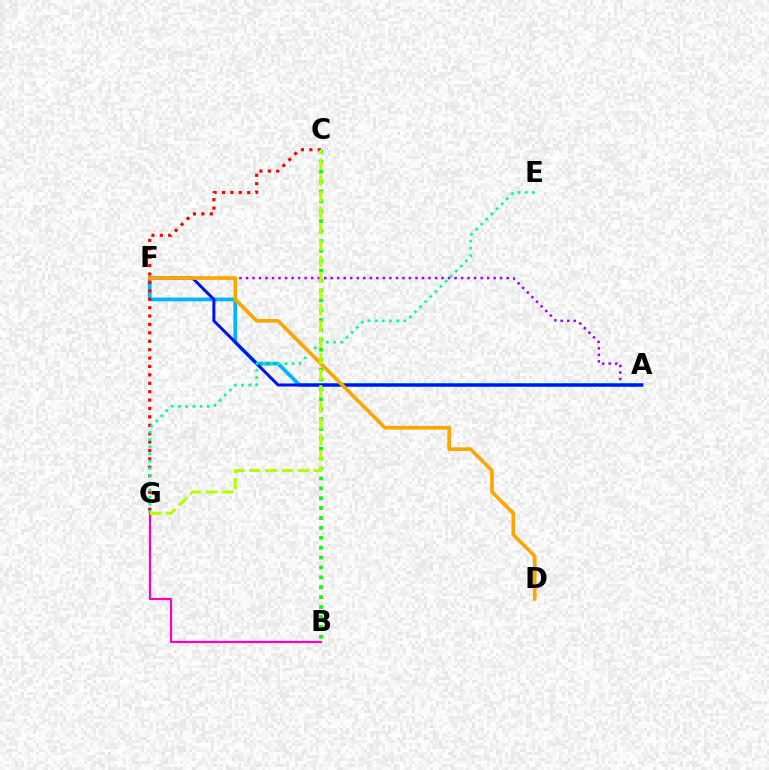{('A', 'F'): [{'color': '#00b5ff', 'line_style': 'solid', 'thickness': 2.7}, {'color': '#9b00ff', 'line_style': 'dotted', 'thickness': 1.77}, {'color': '#0010ff', 'line_style': 'solid', 'thickness': 2.16}], ('B', 'C'): [{'color': '#08ff00', 'line_style': 'dotted', 'thickness': 2.69}], ('C', 'G'): [{'color': '#ff0000', 'line_style': 'dotted', 'thickness': 2.28}, {'color': '#b3ff00', 'line_style': 'dashed', 'thickness': 2.2}], ('E', 'G'): [{'color': '#00ff9d', 'line_style': 'dotted', 'thickness': 1.95}], ('D', 'F'): [{'color': '#ffa500', 'line_style': 'solid', 'thickness': 2.64}], ('B', 'G'): [{'color': '#ff00bd', 'line_style': 'solid', 'thickness': 1.6}]}